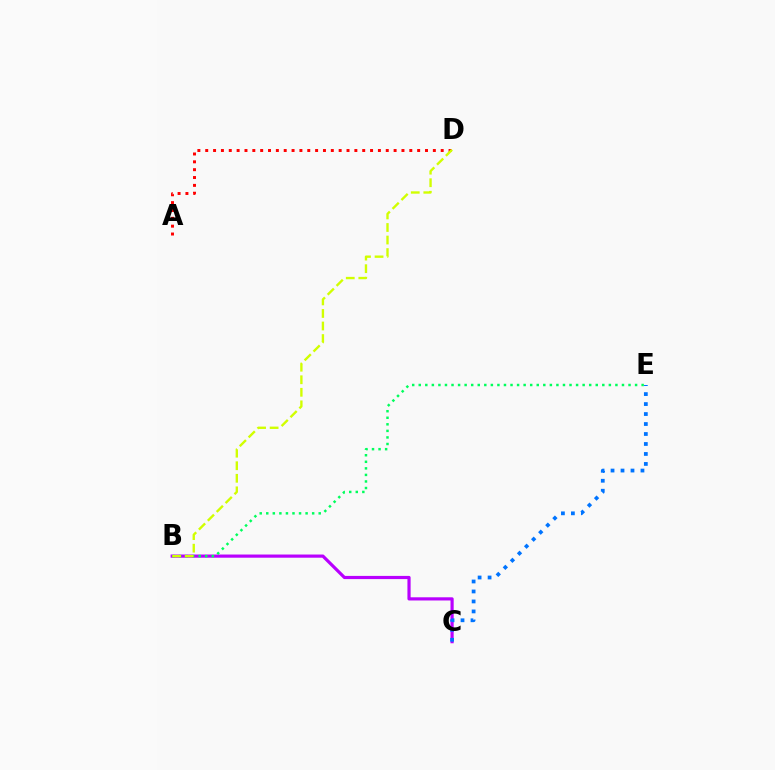{('B', 'C'): [{'color': '#b900ff', 'line_style': 'solid', 'thickness': 2.29}], ('C', 'E'): [{'color': '#0074ff', 'line_style': 'dotted', 'thickness': 2.71}], ('B', 'E'): [{'color': '#00ff5c', 'line_style': 'dotted', 'thickness': 1.78}], ('A', 'D'): [{'color': '#ff0000', 'line_style': 'dotted', 'thickness': 2.13}], ('B', 'D'): [{'color': '#d1ff00', 'line_style': 'dashed', 'thickness': 1.7}]}